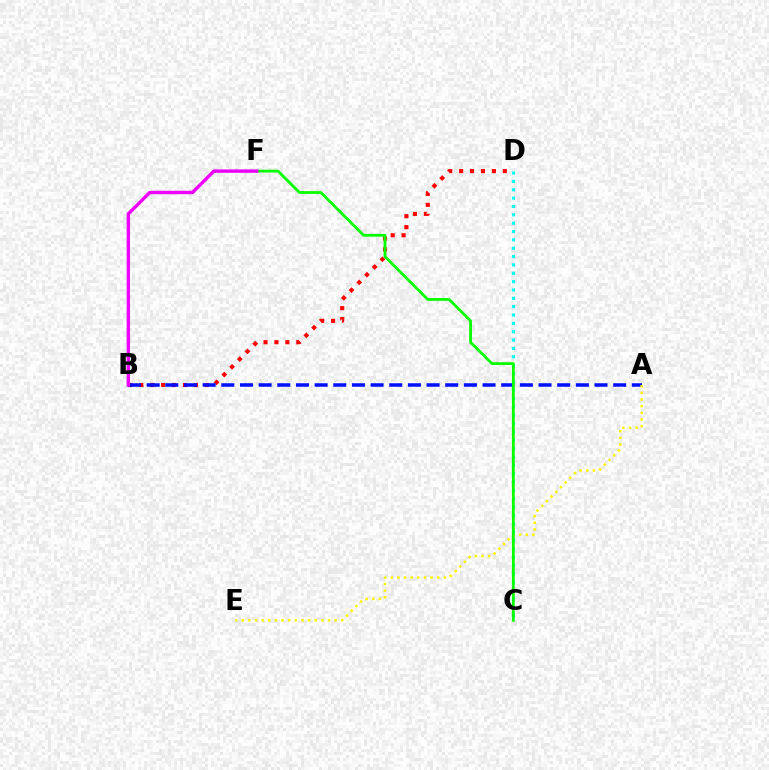{('C', 'D'): [{'color': '#00fff6', 'line_style': 'dotted', 'thickness': 2.27}], ('B', 'D'): [{'color': '#ff0000', 'line_style': 'dotted', 'thickness': 2.97}], ('A', 'B'): [{'color': '#0010ff', 'line_style': 'dashed', 'thickness': 2.53}], ('A', 'E'): [{'color': '#fcf500', 'line_style': 'dotted', 'thickness': 1.8}], ('C', 'F'): [{'color': '#08ff00', 'line_style': 'solid', 'thickness': 2.01}], ('B', 'F'): [{'color': '#ee00ff', 'line_style': 'solid', 'thickness': 2.44}]}